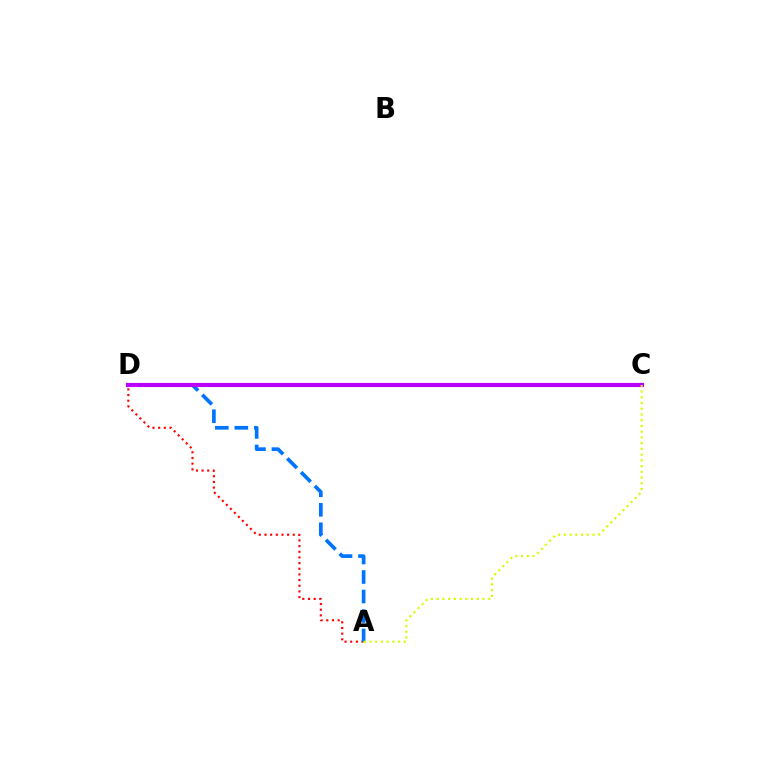{('A', 'D'): [{'color': '#ff0000', 'line_style': 'dotted', 'thickness': 1.54}, {'color': '#0074ff', 'line_style': 'dashed', 'thickness': 2.65}], ('C', 'D'): [{'color': '#00ff5c', 'line_style': 'solid', 'thickness': 1.56}, {'color': '#b900ff', 'line_style': 'solid', 'thickness': 2.98}], ('A', 'C'): [{'color': '#d1ff00', 'line_style': 'dotted', 'thickness': 1.56}]}